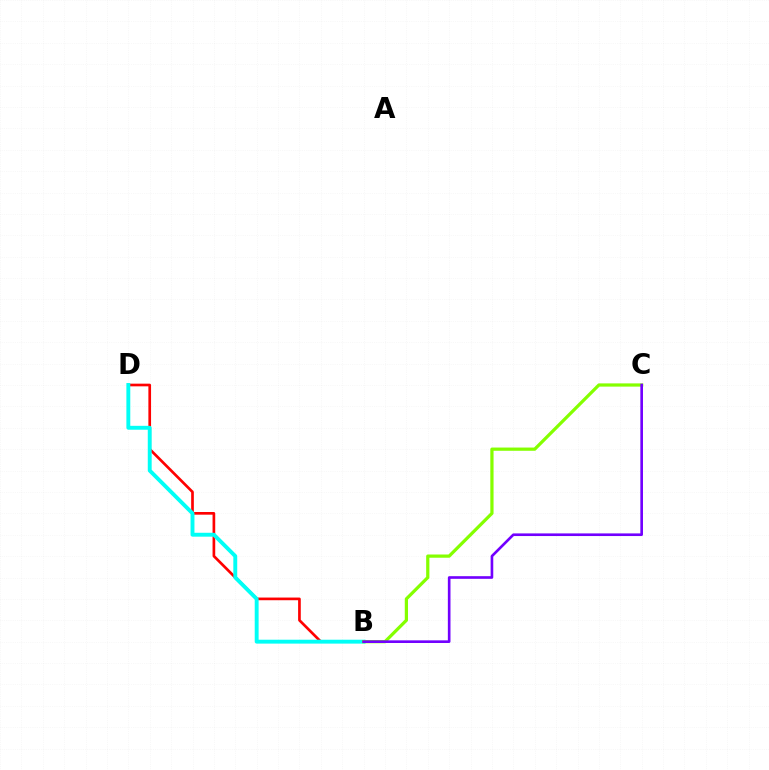{('B', 'D'): [{'color': '#ff0000', 'line_style': 'solid', 'thickness': 1.93}, {'color': '#00fff6', 'line_style': 'solid', 'thickness': 2.81}], ('B', 'C'): [{'color': '#84ff00', 'line_style': 'solid', 'thickness': 2.33}, {'color': '#7200ff', 'line_style': 'solid', 'thickness': 1.9}]}